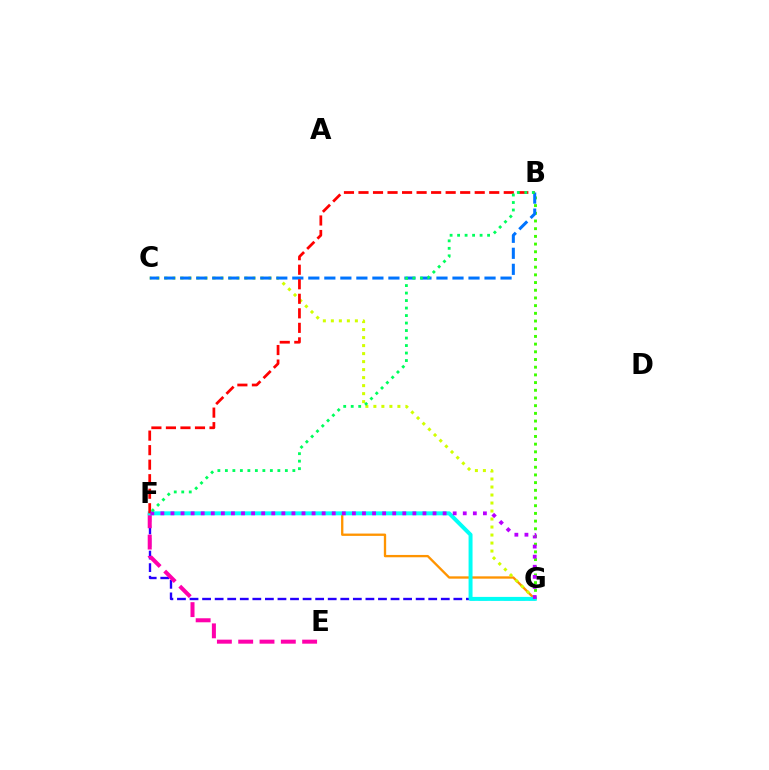{('F', 'G'): [{'color': '#ff9400', 'line_style': 'solid', 'thickness': 1.68}, {'color': '#2500ff', 'line_style': 'dashed', 'thickness': 1.71}, {'color': '#00fff6', 'line_style': 'solid', 'thickness': 2.86}, {'color': '#b900ff', 'line_style': 'dotted', 'thickness': 2.74}], ('B', 'G'): [{'color': '#3dff00', 'line_style': 'dotted', 'thickness': 2.09}], ('E', 'F'): [{'color': '#ff00ac', 'line_style': 'dashed', 'thickness': 2.9}], ('C', 'G'): [{'color': '#d1ff00', 'line_style': 'dotted', 'thickness': 2.17}], ('B', 'C'): [{'color': '#0074ff', 'line_style': 'dashed', 'thickness': 2.18}], ('B', 'F'): [{'color': '#ff0000', 'line_style': 'dashed', 'thickness': 1.97}, {'color': '#00ff5c', 'line_style': 'dotted', 'thickness': 2.04}]}